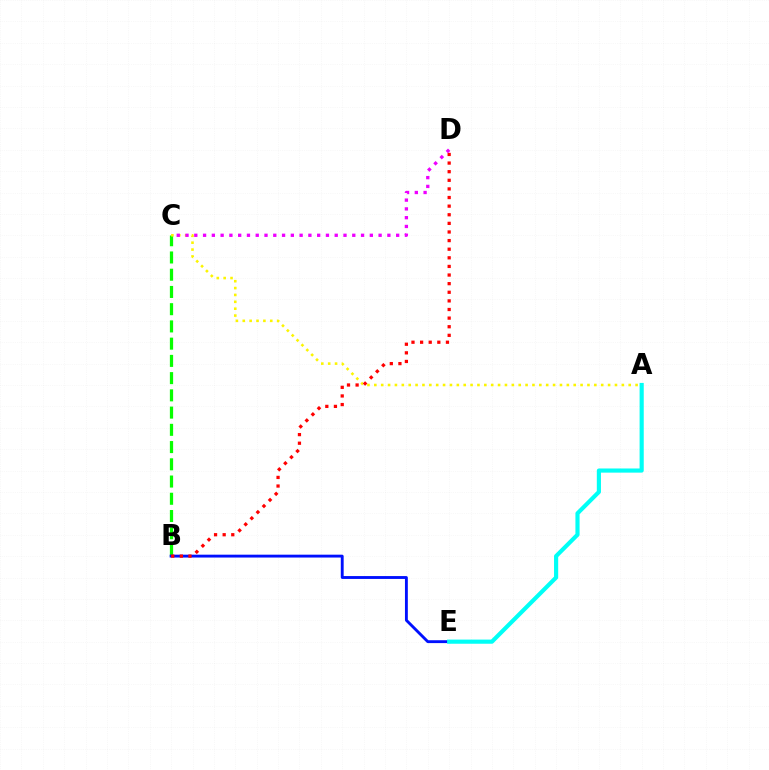{('B', 'C'): [{'color': '#08ff00', 'line_style': 'dashed', 'thickness': 2.34}], ('B', 'E'): [{'color': '#0010ff', 'line_style': 'solid', 'thickness': 2.06}], ('A', 'E'): [{'color': '#00fff6', 'line_style': 'solid', 'thickness': 2.99}], ('A', 'C'): [{'color': '#fcf500', 'line_style': 'dotted', 'thickness': 1.87}], ('B', 'D'): [{'color': '#ff0000', 'line_style': 'dotted', 'thickness': 2.34}], ('C', 'D'): [{'color': '#ee00ff', 'line_style': 'dotted', 'thickness': 2.38}]}